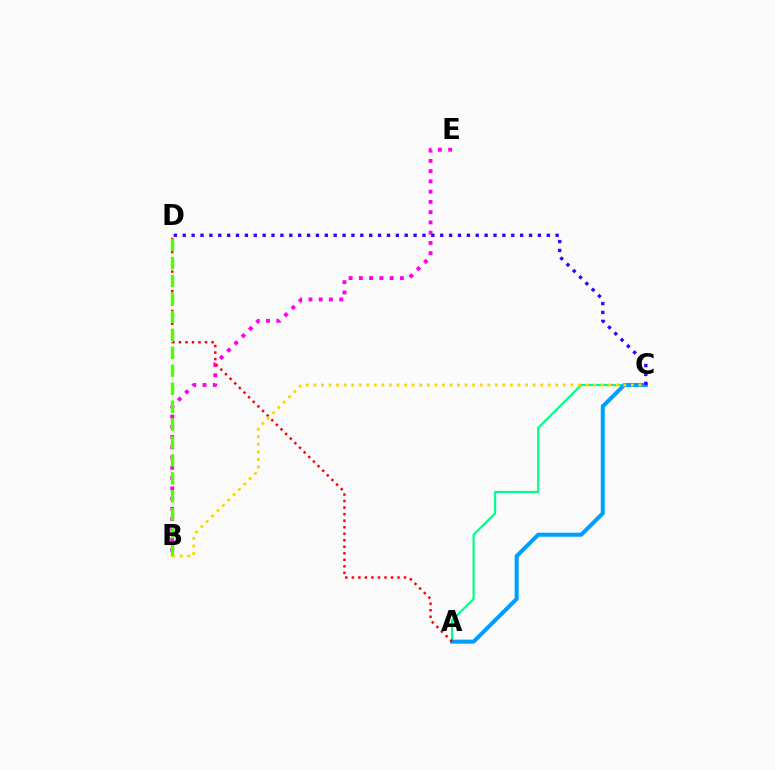{('A', 'C'): [{'color': '#00ff86', 'line_style': 'solid', 'thickness': 1.57}, {'color': '#009eff', 'line_style': 'solid', 'thickness': 2.9}], ('B', 'E'): [{'color': '#ff00ed', 'line_style': 'dotted', 'thickness': 2.79}], ('A', 'D'): [{'color': '#ff0000', 'line_style': 'dotted', 'thickness': 1.77}], ('B', 'D'): [{'color': '#4fff00', 'line_style': 'dashed', 'thickness': 2.44}], ('C', 'D'): [{'color': '#3700ff', 'line_style': 'dotted', 'thickness': 2.41}], ('B', 'C'): [{'color': '#ffd500', 'line_style': 'dotted', 'thickness': 2.05}]}